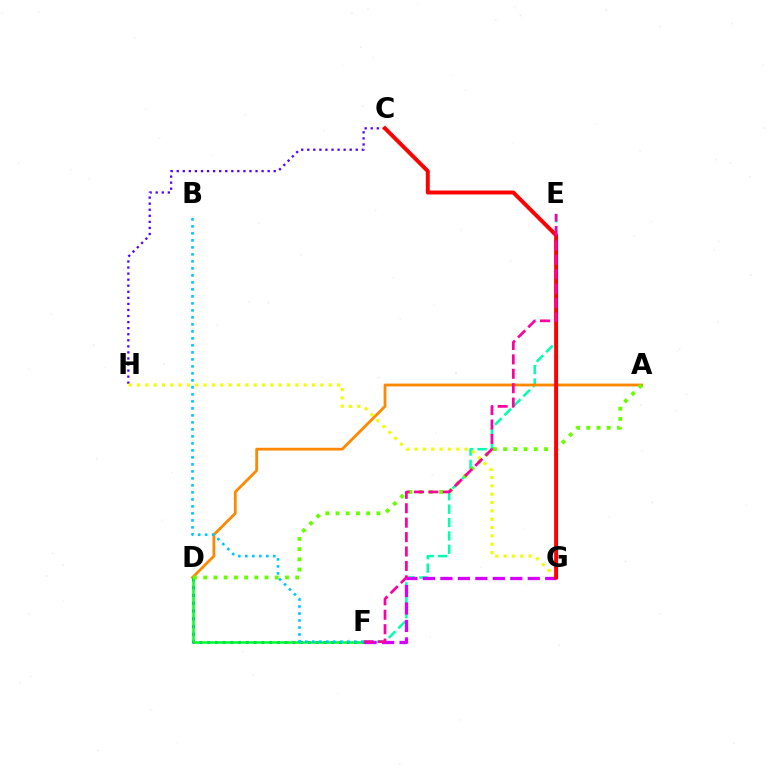{('E', 'F'): [{'color': '#00ffaf', 'line_style': 'dashed', 'thickness': 1.82}, {'color': '#ff00a0', 'line_style': 'dashed', 'thickness': 1.96}], ('C', 'H'): [{'color': '#4f00ff', 'line_style': 'dotted', 'thickness': 1.65}], ('A', 'D'): [{'color': '#ff8800', 'line_style': 'solid', 'thickness': 2.01}, {'color': '#66ff00', 'line_style': 'dotted', 'thickness': 2.78}], ('D', 'F'): [{'color': '#003fff', 'line_style': 'dotted', 'thickness': 2.11}, {'color': '#00ff27', 'line_style': 'solid', 'thickness': 1.8}], ('G', 'H'): [{'color': '#eeff00', 'line_style': 'dotted', 'thickness': 2.26}], ('F', 'G'): [{'color': '#d600ff', 'line_style': 'dashed', 'thickness': 2.37}], ('C', 'G'): [{'color': '#ff0000', 'line_style': 'solid', 'thickness': 2.84}], ('B', 'F'): [{'color': '#00c7ff', 'line_style': 'dotted', 'thickness': 1.9}]}